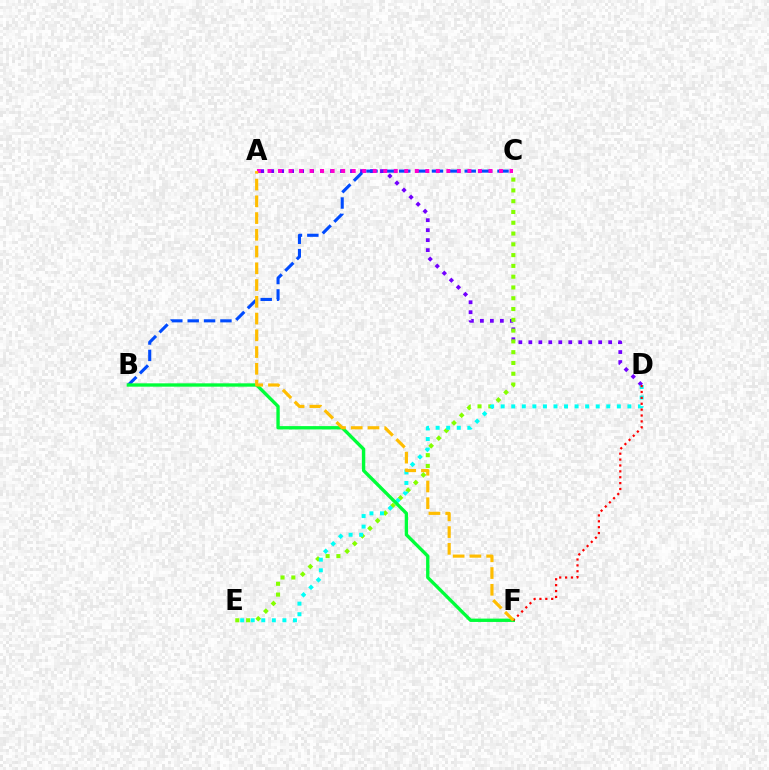{('A', 'D'): [{'color': '#7200ff', 'line_style': 'dotted', 'thickness': 2.71}], ('B', 'C'): [{'color': '#004bff', 'line_style': 'dashed', 'thickness': 2.22}], ('A', 'C'): [{'color': '#ff00cf', 'line_style': 'dotted', 'thickness': 2.86}], ('C', 'E'): [{'color': '#84ff00', 'line_style': 'dotted', 'thickness': 2.93}], ('D', 'E'): [{'color': '#00fff6', 'line_style': 'dotted', 'thickness': 2.87}], ('B', 'F'): [{'color': '#00ff39', 'line_style': 'solid', 'thickness': 2.41}], ('D', 'F'): [{'color': '#ff0000', 'line_style': 'dotted', 'thickness': 1.6}], ('A', 'F'): [{'color': '#ffbd00', 'line_style': 'dashed', 'thickness': 2.28}]}